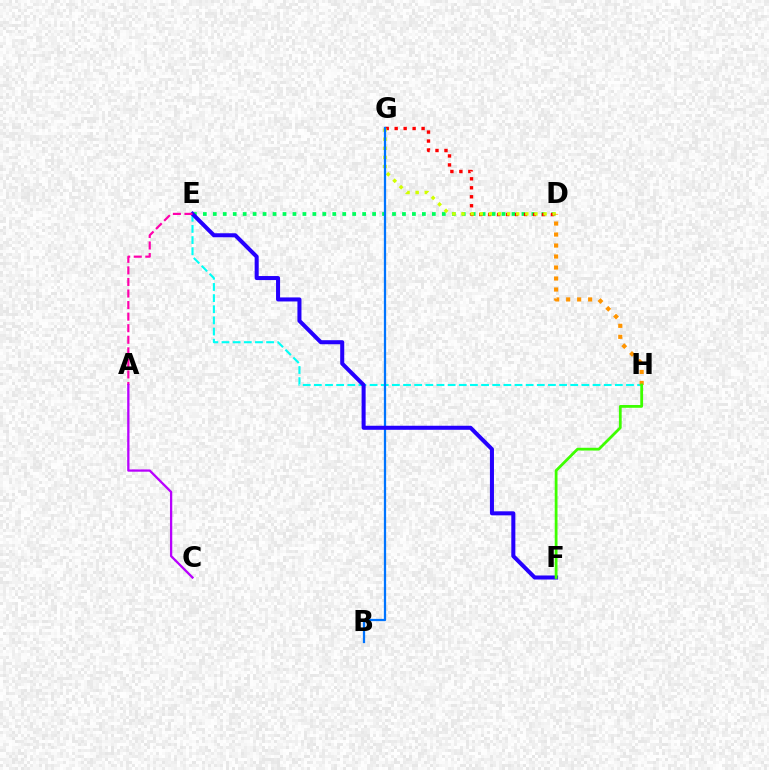{('D', 'E'): [{'color': '#00ff5c', 'line_style': 'dotted', 'thickness': 2.71}], ('D', 'G'): [{'color': '#ff0000', 'line_style': 'dotted', 'thickness': 2.44}, {'color': '#d1ff00', 'line_style': 'dotted', 'thickness': 2.48}], ('E', 'H'): [{'color': '#00fff6', 'line_style': 'dashed', 'thickness': 1.51}], ('B', 'G'): [{'color': '#0074ff', 'line_style': 'solid', 'thickness': 1.62}], ('E', 'F'): [{'color': '#2500ff', 'line_style': 'solid', 'thickness': 2.91}], ('A', 'E'): [{'color': '#ff00ac', 'line_style': 'dashed', 'thickness': 1.57}], ('A', 'C'): [{'color': '#b900ff', 'line_style': 'solid', 'thickness': 1.65}], ('D', 'H'): [{'color': '#ff9400', 'line_style': 'dotted', 'thickness': 2.99}], ('F', 'H'): [{'color': '#3dff00', 'line_style': 'solid', 'thickness': 2.0}]}